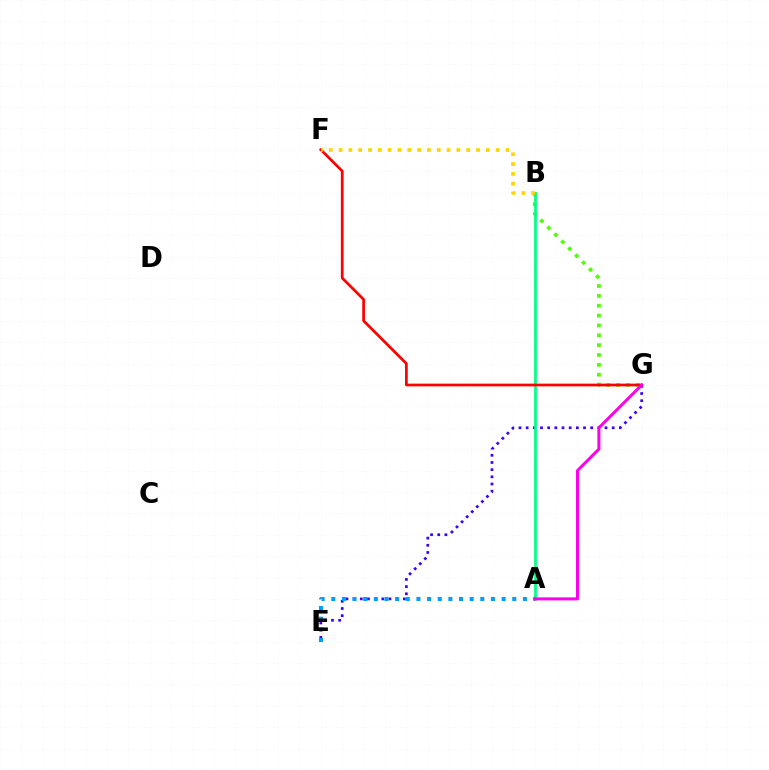{('E', 'G'): [{'color': '#3700ff', 'line_style': 'dotted', 'thickness': 1.95}], ('B', 'G'): [{'color': '#4fff00', 'line_style': 'dotted', 'thickness': 2.68}], ('A', 'B'): [{'color': '#00ff86', 'line_style': 'solid', 'thickness': 1.97}], ('A', 'E'): [{'color': '#009eff', 'line_style': 'dotted', 'thickness': 2.89}], ('F', 'G'): [{'color': '#ff0000', 'line_style': 'solid', 'thickness': 1.96}], ('A', 'G'): [{'color': '#ff00ed', 'line_style': 'solid', 'thickness': 2.16}], ('B', 'F'): [{'color': '#ffd500', 'line_style': 'dotted', 'thickness': 2.67}]}